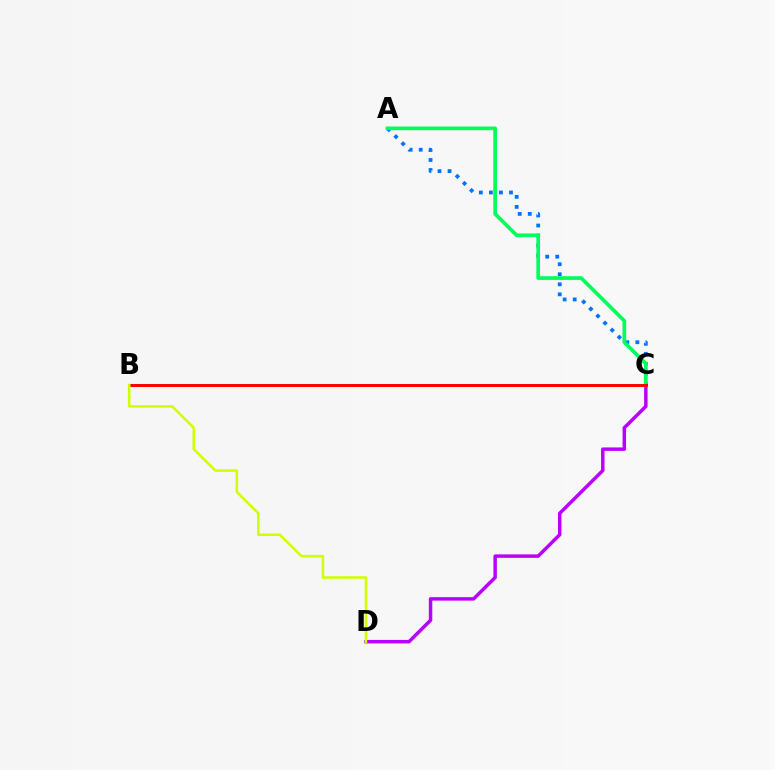{('C', 'D'): [{'color': '#b900ff', 'line_style': 'solid', 'thickness': 2.5}], ('A', 'C'): [{'color': '#0074ff', 'line_style': 'dotted', 'thickness': 2.73}, {'color': '#00ff5c', 'line_style': 'solid', 'thickness': 2.66}], ('B', 'C'): [{'color': '#ff0000', 'line_style': 'solid', 'thickness': 2.14}], ('B', 'D'): [{'color': '#d1ff00', 'line_style': 'solid', 'thickness': 1.84}]}